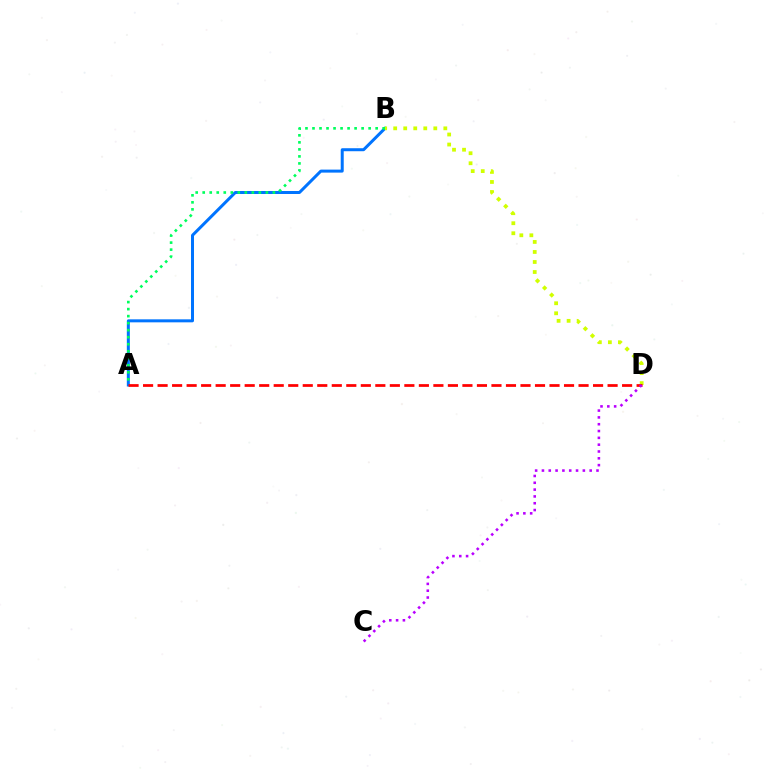{('A', 'B'): [{'color': '#0074ff', 'line_style': 'solid', 'thickness': 2.16}, {'color': '#00ff5c', 'line_style': 'dotted', 'thickness': 1.91}], ('B', 'D'): [{'color': '#d1ff00', 'line_style': 'dotted', 'thickness': 2.72}], ('A', 'D'): [{'color': '#ff0000', 'line_style': 'dashed', 'thickness': 1.97}], ('C', 'D'): [{'color': '#b900ff', 'line_style': 'dotted', 'thickness': 1.85}]}